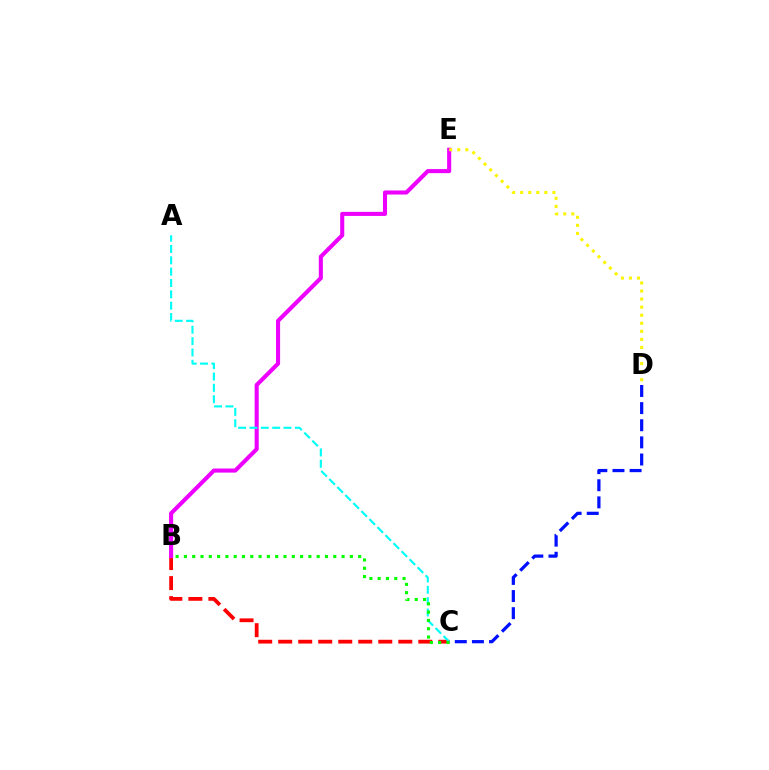{('C', 'D'): [{'color': '#0010ff', 'line_style': 'dashed', 'thickness': 2.33}], ('B', 'C'): [{'color': '#ff0000', 'line_style': 'dashed', 'thickness': 2.72}, {'color': '#08ff00', 'line_style': 'dotted', 'thickness': 2.25}], ('B', 'E'): [{'color': '#ee00ff', 'line_style': 'solid', 'thickness': 2.94}], ('A', 'C'): [{'color': '#00fff6', 'line_style': 'dashed', 'thickness': 1.54}], ('D', 'E'): [{'color': '#fcf500', 'line_style': 'dotted', 'thickness': 2.19}]}